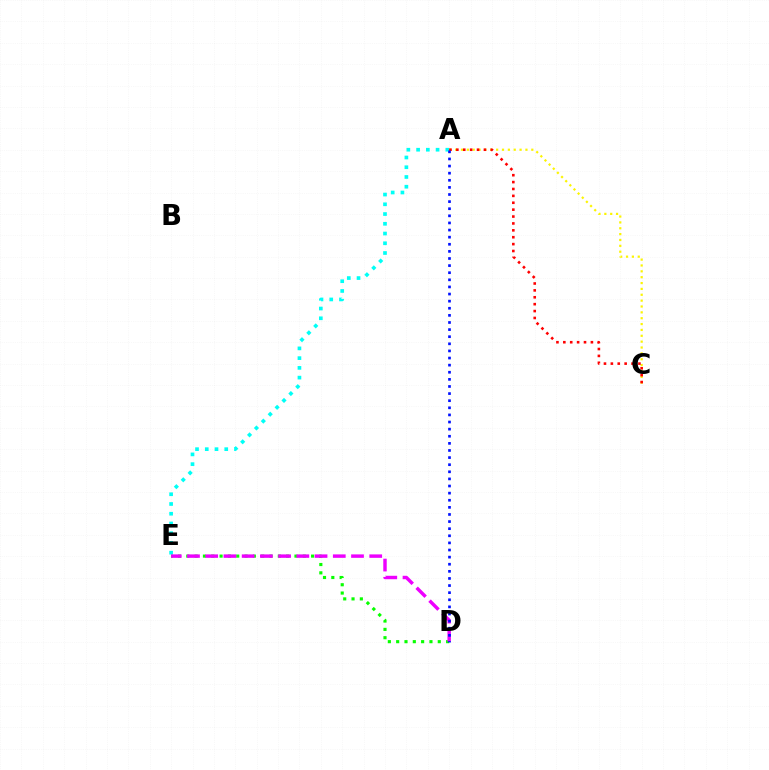{('A', 'C'): [{'color': '#fcf500', 'line_style': 'dotted', 'thickness': 1.59}, {'color': '#ff0000', 'line_style': 'dotted', 'thickness': 1.87}], ('D', 'E'): [{'color': '#08ff00', 'line_style': 'dotted', 'thickness': 2.26}, {'color': '#ee00ff', 'line_style': 'dashed', 'thickness': 2.48}], ('A', 'E'): [{'color': '#00fff6', 'line_style': 'dotted', 'thickness': 2.65}], ('A', 'D'): [{'color': '#0010ff', 'line_style': 'dotted', 'thickness': 1.93}]}